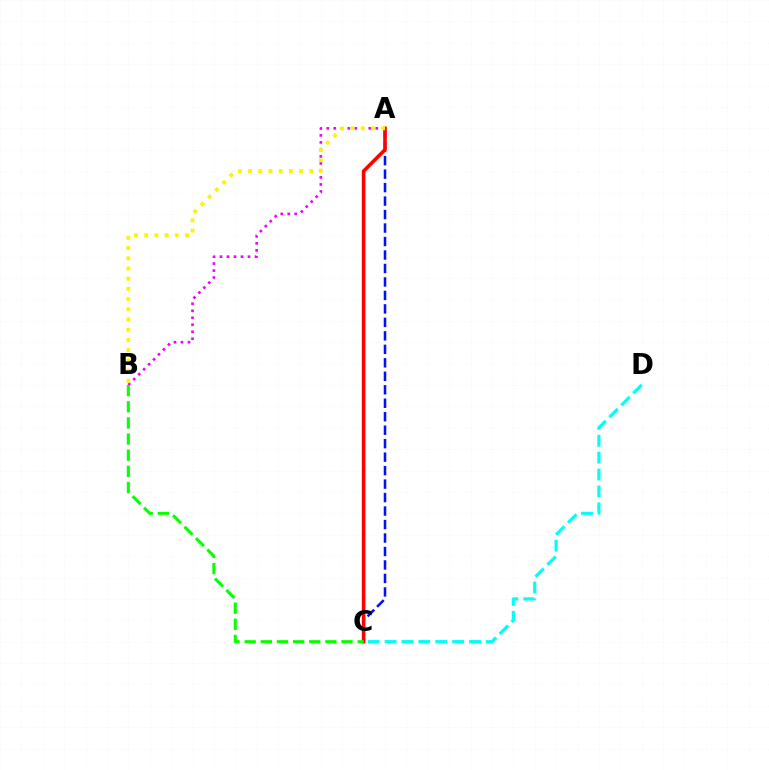{('A', 'B'): [{'color': '#ee00ff', 'line_style': 'dotted', 'thickness': 1.9}, {'color': '#fcf500', 'line_style': 'dotted', 'thickness': 2.77}], ('A', 'C'): [{'color': '#0010ff', 'line_style': 'dashed', 'thickness': 1.83}, {'color': '#ff0000', 'line_style': 'solid', 'thickness': 2.58}], ('C', 'D'): [{'color': '#00fff6', 'line_style': 'dashed', 'thickness': 2.3}], ('B', 'C'): [{'color': '#08ff00', 'line_style': 'dashed', 'thickness': 2.19}]}